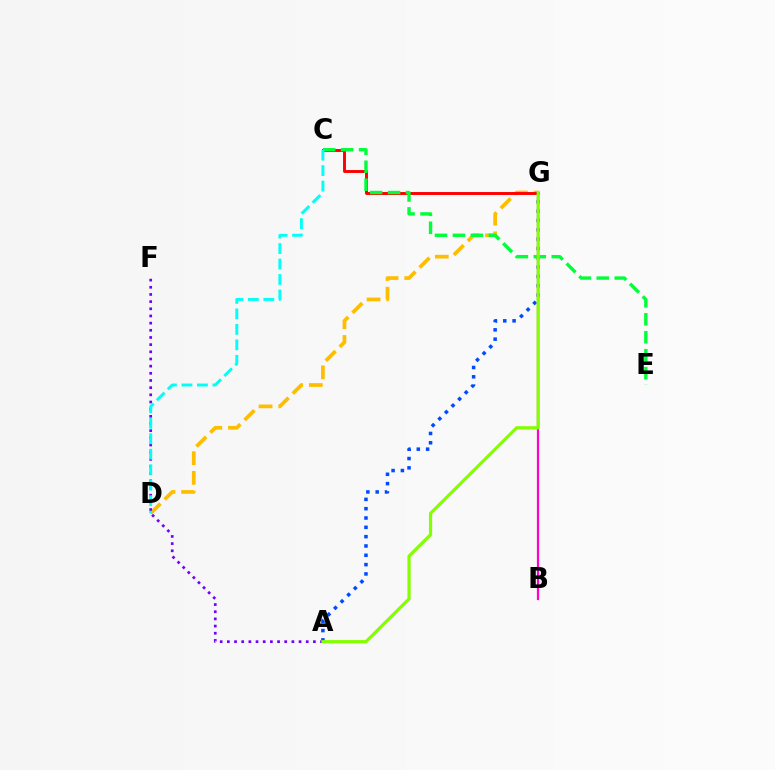{('D', 'G'): [{'color': '#ffbd00', 'line_style': 'dashed', 'thickness': 2.68}], ('A', 'F'): [{'color': '#7200ff', 'line_style': 'dotted', 'thickness': 1.95}], ('C', 'G'): [{'color': '#ff0000', 'line_style': 'solid', 'thickness': 2.11}], ('A', 'G'): [{'color': '#004bff', 'line_style': 'dotted', 'thickness': 2.53}, {'color': '#84ff00', 'line_style': 'solid', 'thickness': 2.3}], ('C', 'E'): [{'color': '#00ff39', 'line_style': 'dashed', 'thickness': 2.44}], ('C', 'D'): [{'color': '#00fff6', 'line_style': 'dashed', 'thickness': 2.1}], ('B', 'G'): [{'color': '#ff00cf', 'line_style': 'solid', 'thickness': 1.59}]}